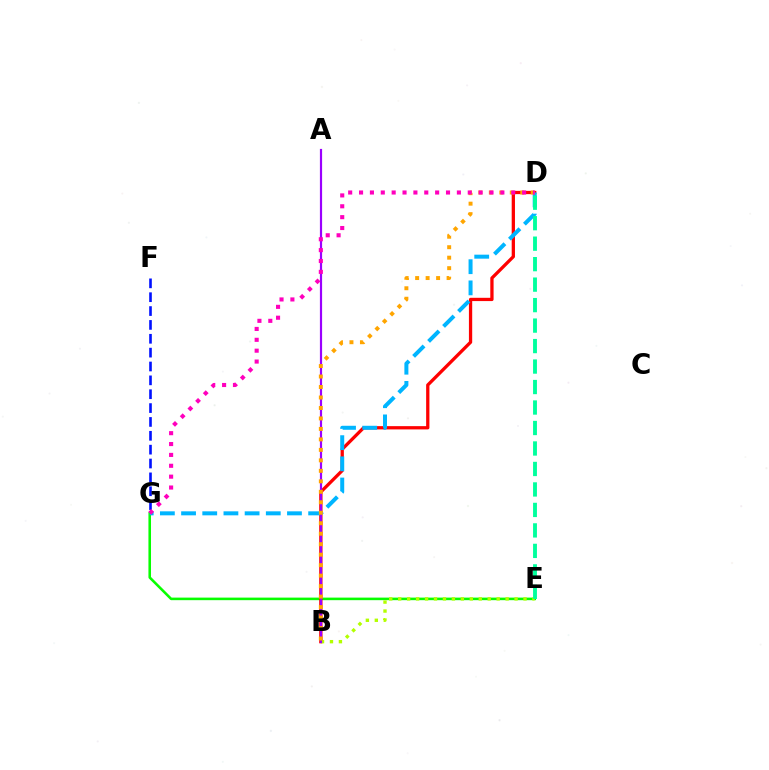{('E', 'G'): [{'color': '#08ff00', 'line_style': 'solid', 'thickness': 1.85}], ('B', 'D'): [{'color': '#ff0000', 'line_style': 'solid', 'thickness': 2.36}, {'color': '#ffa500', 'line_style': 'dotted', 'thickness': 2.85}], ('F', 'G'): [{'color': '#0010ff', 'line_style': 'dashed', 'thickness': 1.88}], ('D', 'G'): [{'color': '#00b5ff', 'line_style': 'dashed', 'thickness': 2.88}, {'color': '#ff00bd', 'line_style': 'dotted', 'thickness': 2.95}], ('B', 'E'): [{'color': '#b3ff00', 'line_style': 'dotted', 'thickness': 2.43}], ('A', 'B'): [{'color': '#9b00ff', 'line_style': 'solid', 'thickness': 1.58}], ('D', 'E'): [{'color': '#00ff9d', 'line_style': 'dashed', 'thickness': 2.78}]}